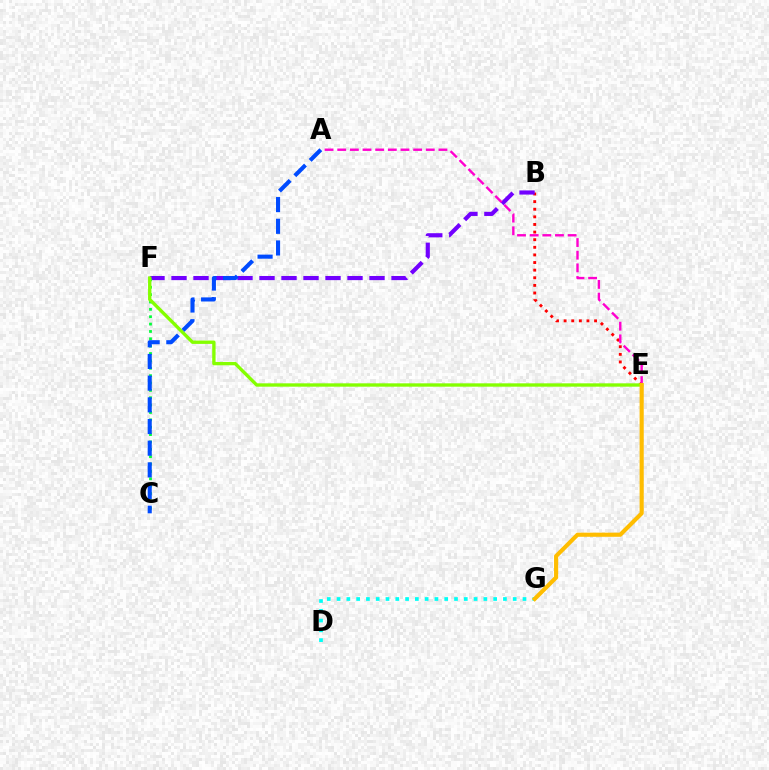{('B', 'E'): [{'color': '#ff0000', 'line_style': 'dotted', 'thickness': 2.07}], ('B', 'F'): [{'color': '#7200ff', 'line_style': 'dashed', 'thickness': 2.99}], ('C', 'F'): [{'color': '#00ff39', 'line_style': 'dotted', 'thickness': 2.0}], ('A', 'E'): [{'color': '#ff00cf', 'line_style': 'dashed', 'thickness': 1.72}], ('E', 'F'): [{'color': '#84ff00', 'line_style': 'solid', 'thickness': 2.41}], ('A', 'C'): [{'color': '#004bff', 'line_style': 'dashed', 'thickness': 2.95}], ('D', 'G'): [{'color': '#00fff6', 'line_style': 'dotted', 'thickness': 2.66}], ('E', 'G'): [{'color': '#ffbd00', 'line_style': 'solid', 'thickness': 2.98}]}